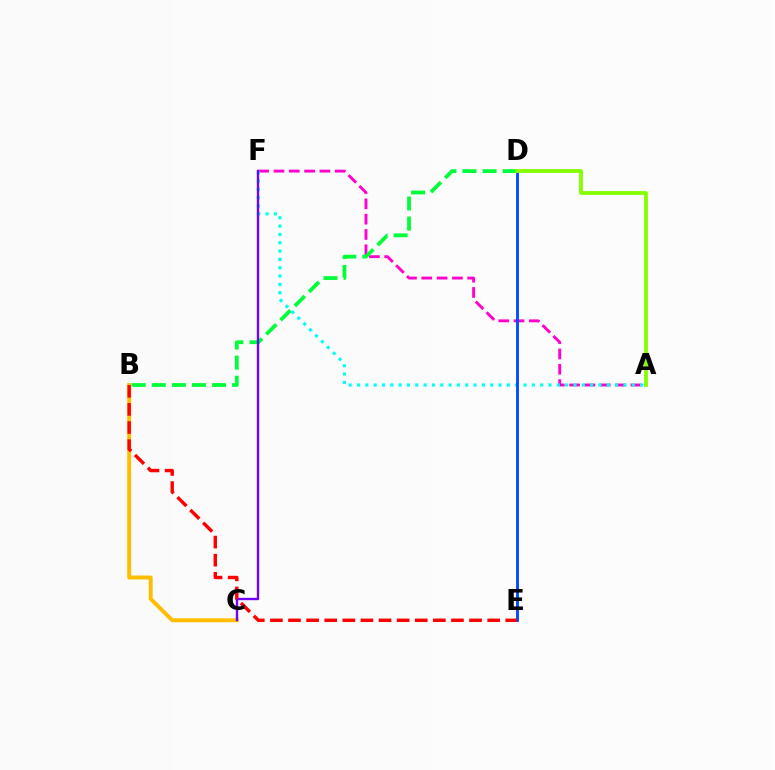{('B', 'C'): [{'color': '#ffbd00', 'line_style': 'solid', 'thickness': 2.83}], ('A', 'F'): [{'color': '#ff00cf', 'line_style': 'dashed', 'thickness': 2.08}, {'color': '#00fff6', 'line_style': 'dotted', 'thickness': 2.26}], ('B', 'D'): [{'color': '#00ff39', 'line_style': 'dashed', 'thickness': 2.73}], ('C', 'F'): [{'color': '#7200ff', 'line_style': 'solid', 'thickness': 1.71}], ('D', 'E'): [{'color': '#004bff', 'line_style': 'solid', 'thickness': 2.07}], ('B', 'E'): [{'color': '#ff0000', 'line_style': 'dashed', 'thickness': 2.46}], ('A', 'D'): [{'color': '#84ff00', 'line_style': 'solid', 'thickness': 2.73}]}